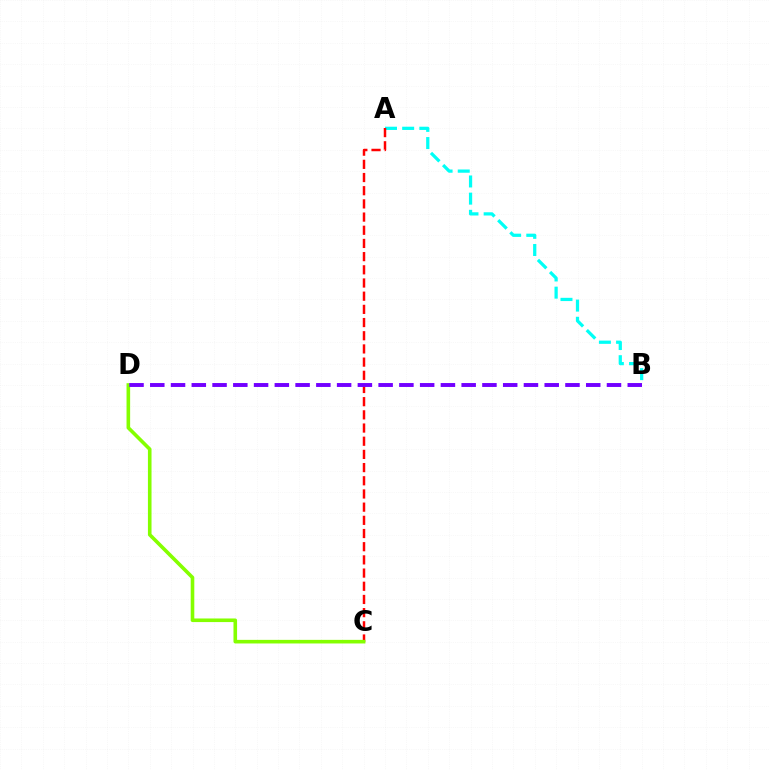{('A', 'B'): [{'color': '#00fff6', 'line_style': 'dashed', 'thickness': 2.33}], ('A', 'C'): [{'color': '#ff0000', 'line_style': 'dashed', 'thickness': 1.79}], ('C', 'D'): [{'color': '#84ff00', 'line_style': 'solid', 'thickness': 2.59}], ('B', 'D'): [{'color': '#7200ff', 'line_style': 'dashed', 'thickness': 2.82}]}